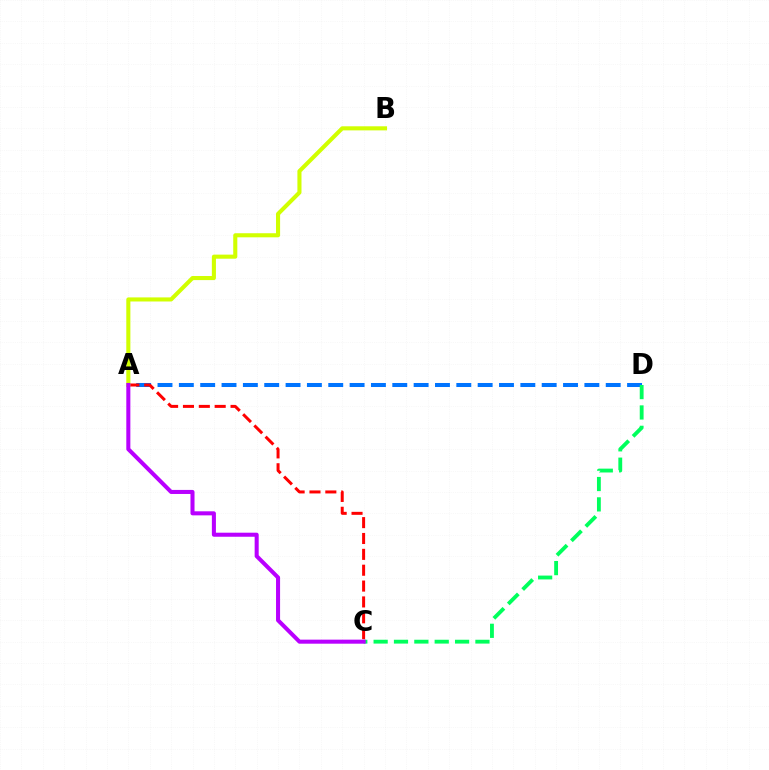{('A', 'D'): [{'color': '#0074ff', 'line_style': 'dashed', 'thickness': 2.9}], ('C', 'D'): [{'color': '#00ff5c', 'line_style': 'dashed', 'thickness': 2.77}], ('A', 'C'): [{'color': '#ff0000', 'line_style': 'dashed', 'thickness': 2.15}, {'color': '#b900ff', 'line_style': 'solid', 'thickness': 2.91}], ('A', 'B'): [{'color': '#d1ff00', 'line_style': 'solid', 'thickness': 2.94}]}